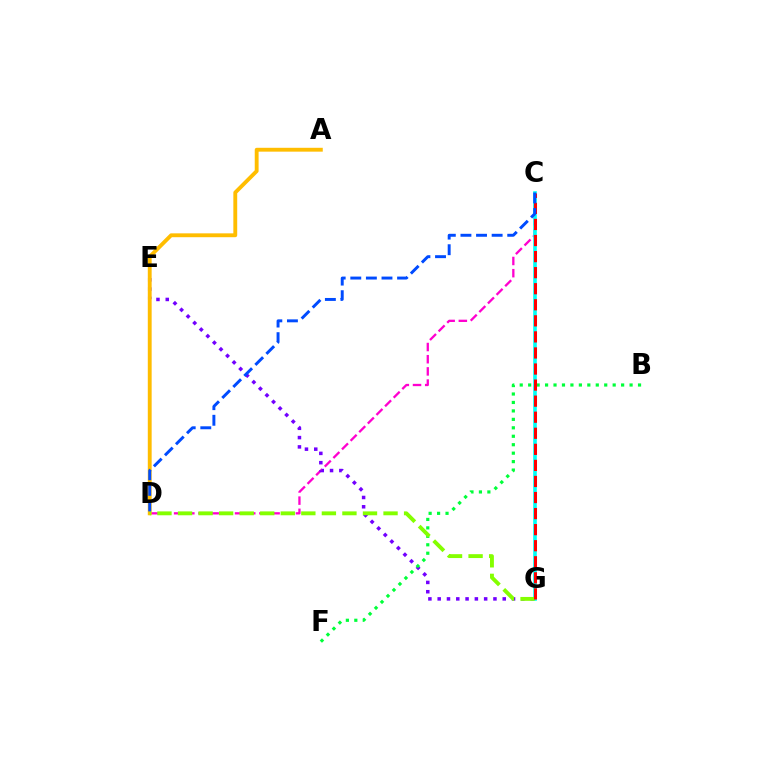{('C', 'D'): [{'color': '#ff00cf', 'line_style': 'dashed', 'thickness': 1.65}, {'color': '#004bff', 'line_style': 'dashed', 'thickness': 2.12}], ('E', 'G'): [{'color': '#7200ff', 'line_style': 'dotted', 'thickness': 2.53}], ('C', 'G'): [{'color': '#00fff6', 'line_style': 'solid', 'thickness': 2.62}, {'color': '#ff0000', 'line_style': 'dashed', 'thickness': 2.18}], ('A', 'D'): [{'color': '#ffbd00', 'line_style': 'solid', 'thickness': 2.78}], ('B', 'F'): [{'color': '#00ff39', 'line_style': 'dotted', 'thickness': 2.3}], ('D', 'G'): [{'color': '#84ff00', 'line_style': 'dashed', 'thickness': 2.79}]}